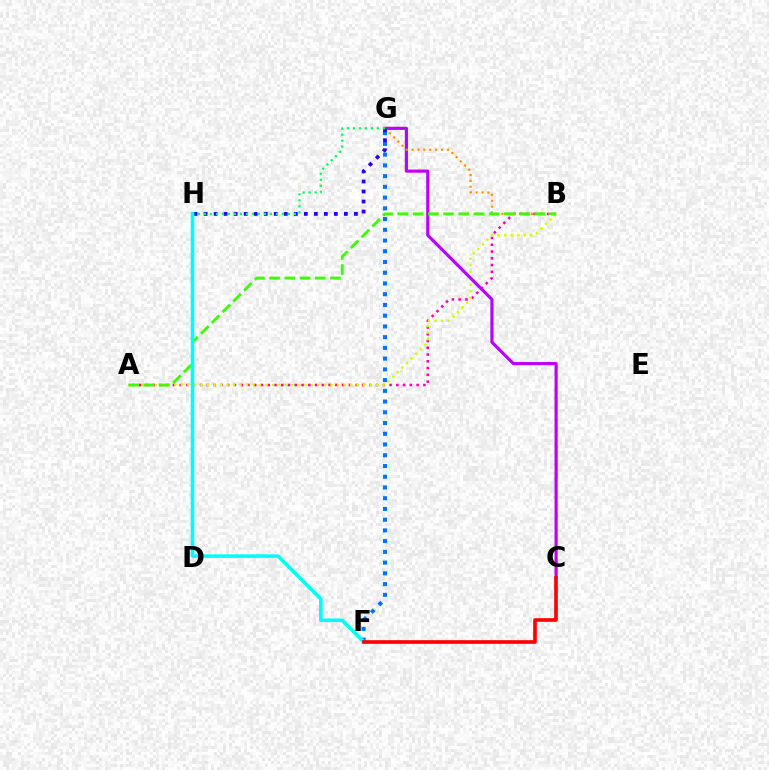{('F', 'G'): [{'color': '#0074ff', 'line_style': 'dotted', 'thickness': 2.92}], ('A', 'B'): [{'color': '#ff00ac', 'line_style': 'dotted', 'thickness': 1.84}, {'color': '#d1ff00', 'line_style': 'dotted', 'thickness': 1.77}, {'color': '#3dff00', 'line_style': 'dashed', 'thickness': 2.07}], ('C', 'G'): [{'color': '#b900ff', 'line_style': 'solid', 'thickness': 2.27}], ('B', 'G'): [{'color': '#ff9400', 'line_style': 'dotted', 'thickness': 1.6}], ('G', 'H'): [{'color': '#2500ff', 'line_style': 'dotted', 'thickness': 2.72}, {'color': '#00ff5c', 'line_style': 'dotted', 'thickness': 1.63}], ('F', 'H'): [{'color': '#00fff6', 'line_style': 'solid', 'thickness': 2.58}], ('C', 'F'): [{'color': '#ff0000', 'line_style': 'solid', 'thickness': 2.62}]}